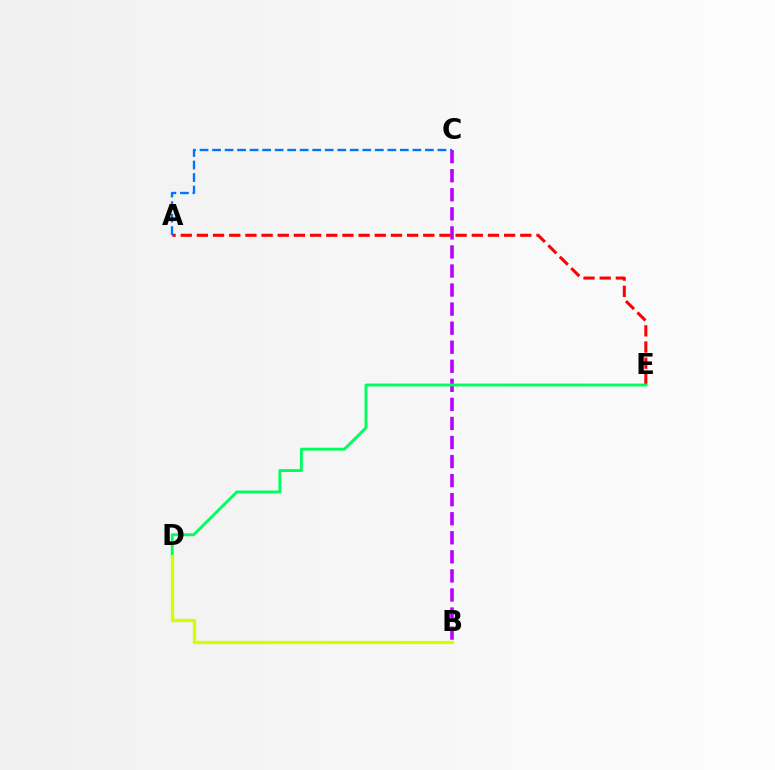{('B', 'C'): [{'color': '#b900ff', 'line_style': 'dashed', 'thickness': 2.59}], ('A', 'E'): [{'color': '#ff0000', 'line_style': 'dashed', 'thickness': 2.2}], ('D', 'E'): [{'color': '#00ff5c', 'line_style': 'solid', 'thickness': 2.07}], ('A', 'C'): [{'color': '#0074ff', 'line_style': 'dashed', 'thickness': 1.7}], ('B', 'D'): [{'color': '#d1ff00', 'line_style': 'solid', 'thickness': 2.39}]}